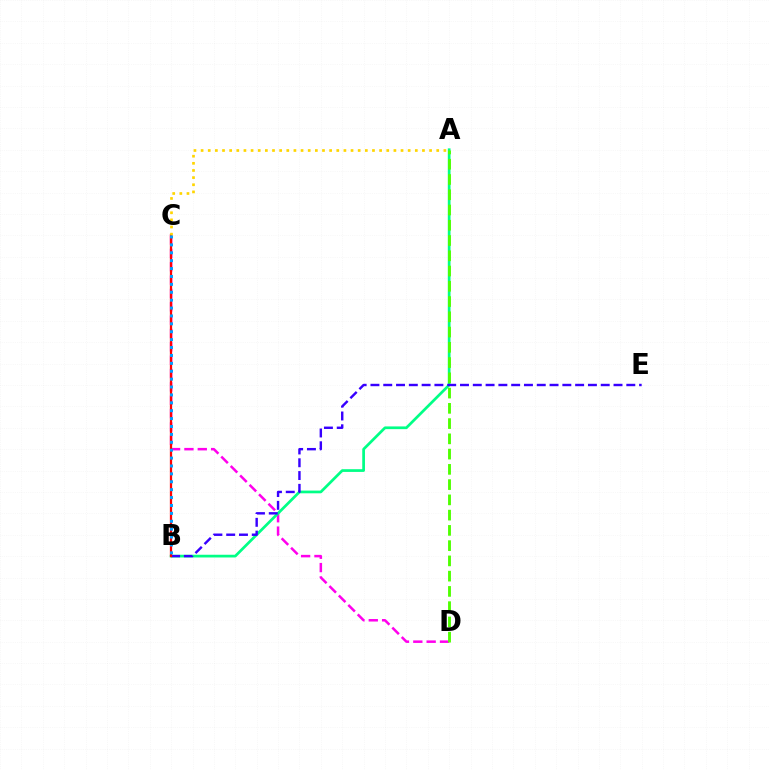{('C', 'D'): [{'color': '#ff00ed', 'line_style': 'dashed', 'thickness': 1.81}], ('A', 'B'): [{'color': '#00ff86', 'line_style': 'solid', 'thickness': 1.96}], ('B', 'E'): [{'color': '#3700ff', 'line_style': 'dashed', 'thickness': 1.74}], ('A', 'D'): [{'color': '#4fff00', 'line_style': 'dashed', 'thickness': 2.07}], ('B', 'C'): [{'color': '#ff0000', 'line_style': 'solid', 'thickness': 1.64}, {'color': '#009eff', 'line_style': 'dotted', 'thickness': 2.15}], ('A', 'C'): [{'color': '#ffd500', 'line_style': 'dotted', 'thickness': 1.94}]}